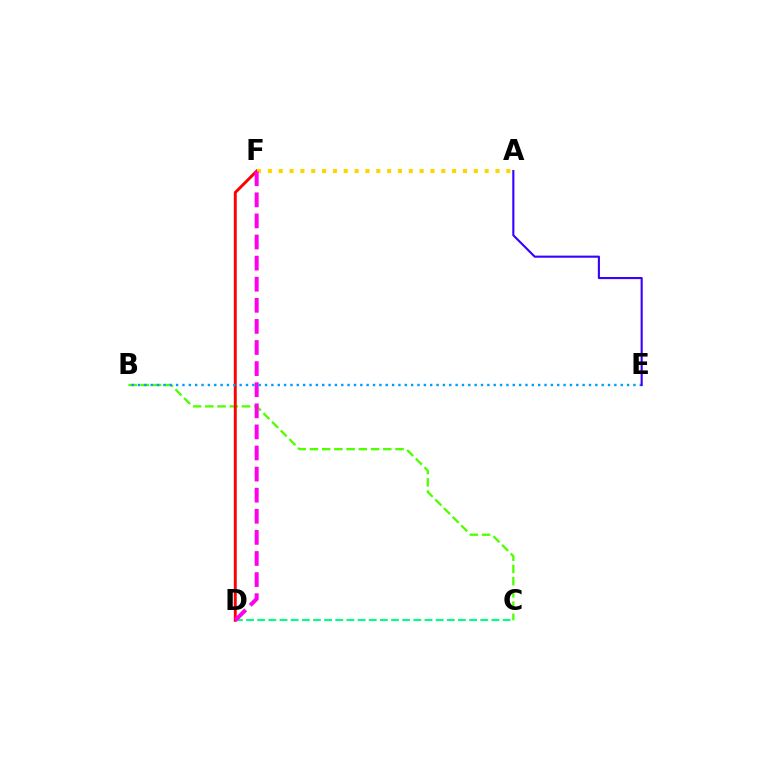{('C', 'D'): [{'color': '#00ff86', 'line_style': 'dashed', 'thickness': 1.52}], ('B', 'C'): [{'color': '#4fff00', 'line_style': 'dashed', 'thickness': 1.66}], ('D', 'F'): [{'color': '#ff0000', 'line_style': 'solid', 'thickness': 2.11}, {'color': '#ff00ed', 'line_style': 'dashed', 'thickness': 2.87}], ('A', 'F'): [{'color': '#ffd500', 'line_style': 'dotted', 'thickness': 2.94}], ('B', 'E'): [{'color': '#009eff', 'line_style': 'dotted', 'thickness': 1.73}], ('A', 'E'): [{'color': '#3700ff', 'line_style': 'solid', 'thickness': 1.52}]}